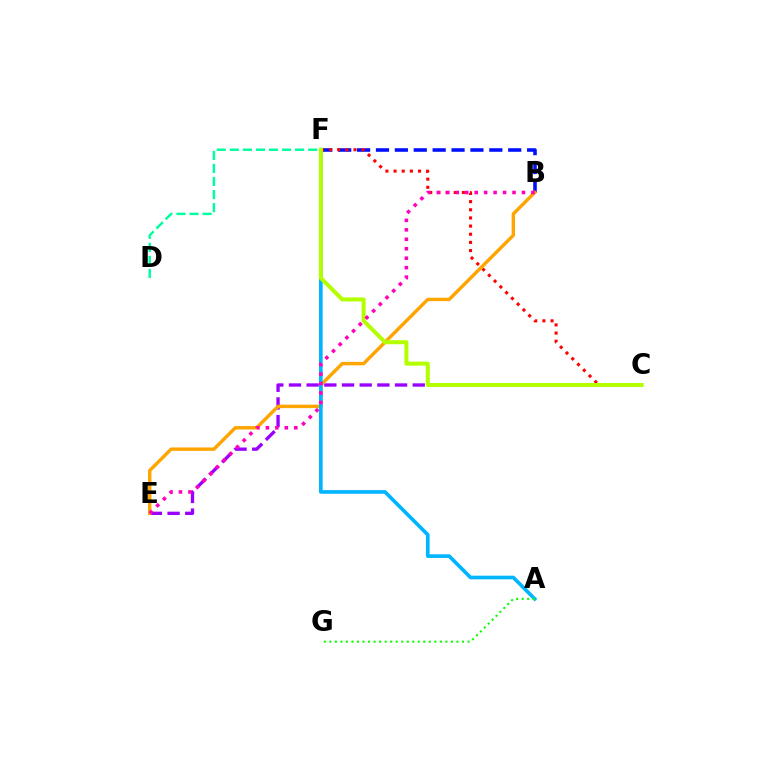{('C', 'E'): [{'color': '#9b00ff', 'line_style': 'dashed', 'thickness': 2.4}], ('B', 'F'): [{'color': '#0010ff', 'line_style': 'dashed', 'thickness': 2.57}], ('D', 'F'): [{'color': '#00ff9d', 'line_style': 'dashed', 'thickness': 1.77}], ('C', 'F'): [{'color': '#ff0000', 'line_style': 'dotted', 'thickness': 2.22}, {'color': '#b3ff00', 'line_style': 'solid', 'thickness': 2.88}], ('B', 'E'): [{'color': '#ffa500', 'line_style': 'solid', 'thickness': 2.47}, {'color': '#ff00bd', 'line_style': 'dotted', 'thickness': 2.57}], ('A', 'F'): [{'color': '#00b5ff', 'line_style': 'solid', 'thickness': 2.64}], ('A', 'G'): [{'color': '#08ff00', 'line_style': 'dotted', 'thickness': 1.5}]}